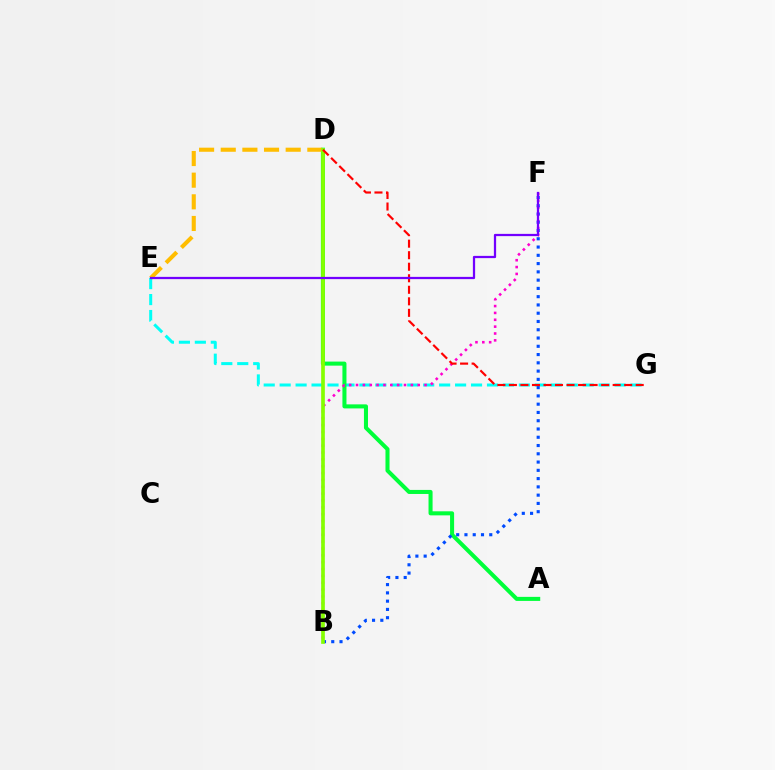{('E', 'G'): [{'color': '#00fff6', 'line_style': 'dashed', 'thickness': 2.17}], ('A', 'D'): [{'color': '#00ff39', 'line_style': 'solid', 'thickness': 2.91}], ('B', 'F'): [{'color': '#ff00cf', 'line_style': 'dotted', 'thickness': 1.86}, {'color': '#004bff', 'line_style': 'dotted', 'thickness': 2.25}], ('D', 'E'): [{'color': '#ffbd00', 'line_style': 'dashed', 'thickness': 2.94}], ('B', 'D'): [{'color': '#84ff00', 'line_style': 'solid', 'thickness': 2.65}], ('D', 'G'): [{'color': '#ff0000', 'line_style': 'dashed', 'thickness': 1.57}], ('E', 'F'): [{'color': '#7200ff', 'line_style': 'solid', 'thickness': 1.62}]}